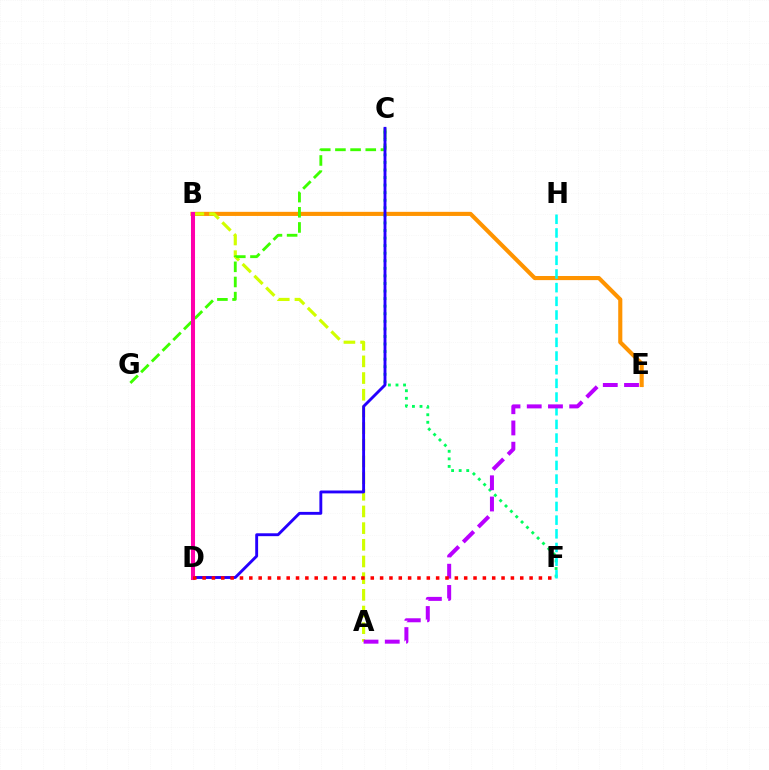{('B', 'E'): [{'color': '#ff9400', 'line_style': 'solid', 'thickness': 2.96}], ('C', 'F'): [{'color': '#00ff5c', 'line_style': 'dotted', 'thickness': 2.06}], ('A', 'B'): [{'color': '#d1ff00', 'line_style': 'dashed', 'thickness': 2.27}], ('C', 'G'): [{'color': '#3dff00', 'line_style': 'dashed', 'thickness': 2.06}], ('B', 'D'): [{'color': '#0074ff', 'line_style': 'solid', 'thickness': 2.12}, {'color': '#ff00ac', 'line_style': 'solid', 'thickness': 2.91}], ('C', 'D'): [{'color': '#2500ff', 'line_style': 'solid', 'thickness': 2.08}], ('F', 'H'): [{'color': '#00fff6', 'line_style': 'dashed', 'thickness': 1.86}], ('A', 'E'): [{'color': '#b900ff', 'line_style': 'dashed', 'thickness': 2.88}], ('D', 'F'): [{'color': '#ff0000', 'line_style': 'dotted', 'thickness': 2.54}]}